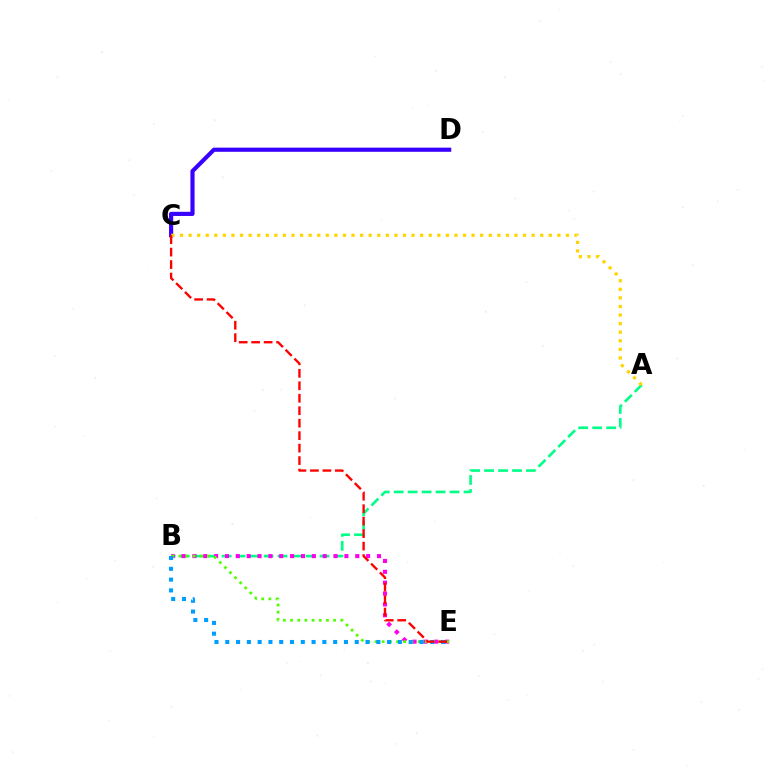{('A', 'B'): [{'color': '#00ff86', 'line_style': 'dashed', 'thickness': 1.9}], ('B', 'E'): [{'color': '#ff00ed', 'line_style': 'dotted', 'thickness': 2.95}, {'color': '#4fff00', 'line_style': 'dotted', 'thickness': 1.95}, {'color': '#009eff', 'line_style': 'dotted', 'thickness': 2.93}], ('C', 'D'): [{'color': '#3700ff', 'line_style': 'solid', 'thickness': 2.99}], ('A', 'C'): [{'color': '#ffd500', 'line_style': 'dotted', 'thickness': 2.33}], ('C', 'E'): [{'color': '#ff0000', 'line_style': 'dashed', 'thickness': 1.69}]}